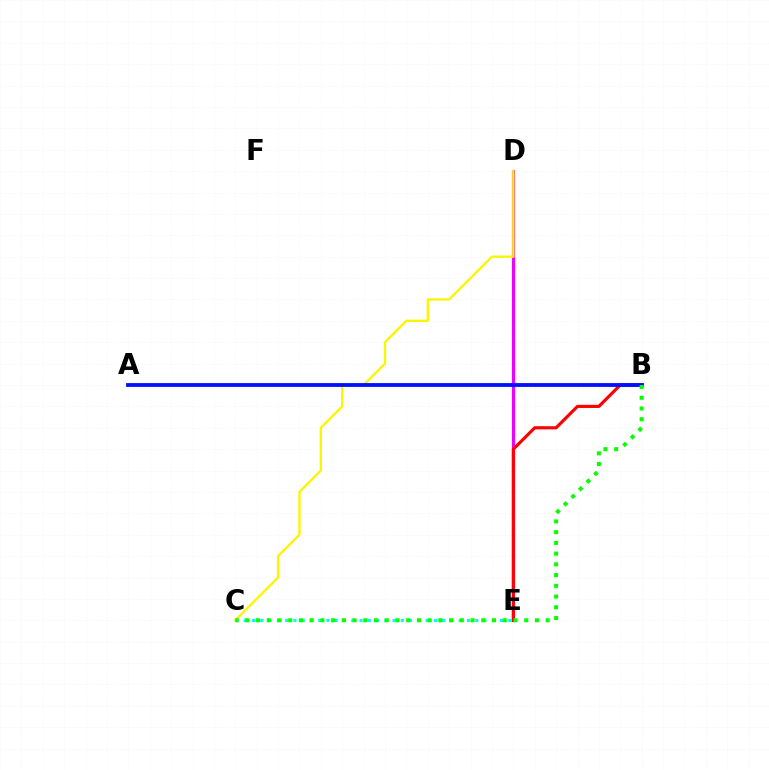{('C', 'E'): [{'color': '#00fff6', 'line_style': 'dotted', 'thickness': 2.25}], ('D', 'E'): [{'color': '#ee00ff', 'line_style': 'solid', 'thickness': 2.27}], ('C', 'D'): [{'color': '#fcf500', 'line_style': 'solid', 'thickness': 1.69}], ('B', 'E'): [{'color': '#ff0000', 'line_style': 'solid', 'thickness': 2.26}], ('A', 'B'): [{'color': '#0010ff', 'line_style': 'solid', 'thickness': 2.75}], ('B', 'C'): [{'color': '#08ff00', 'line_style': 'dotted', 'thickness': 2.91}]}